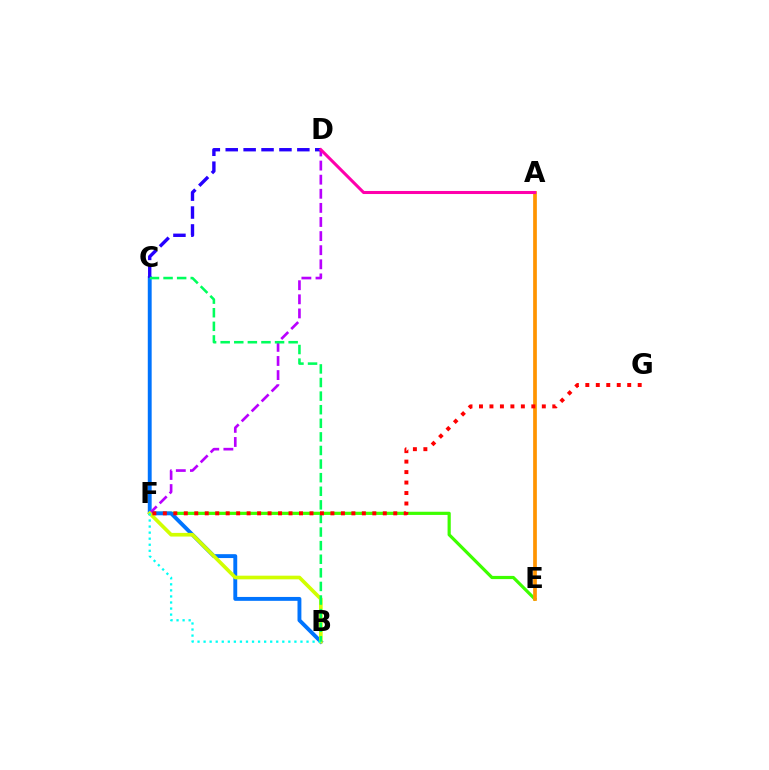{('E', 'F'): [{'color': '#3dff00', 'line_style': 'solid', 'thickness': 2.3}], ('B', 'C'): [{'color': '#0074ff', 'line_style': 'solid', 'thickness': 2.8}, {'color': '#00ff5c', 'line_style': 'dashed', 'thickness': 1.85}], ('D', 'F'): [{'color': '#b900ff', 'line_style': 'dashed', 'thickness': 1.92}], ('C', 'D'): [{'color': '#2500ff', 'line_style': 'dashed', 'thickness': 2.43}], ('A', 'E'): [{'color': '#ff9400', 'line_style': 'solid', 'thickness': 2.67}], ('B', 'F'): [{'color': '#d1ff00', 'line_style': 'solid', 'thickness': 2.63}, {'color': '#00fff6', 'line_style': 'dotted', 'thickness': 1.65}], ('A', 'D'): [{'color': '#ff00ac', 'line_style': 'solid', 'thickness': 2.2}], ('F', 'G'): [{'color': '#ff0000', 'line_style': 'dotted', 'thickness': 2.85}]}